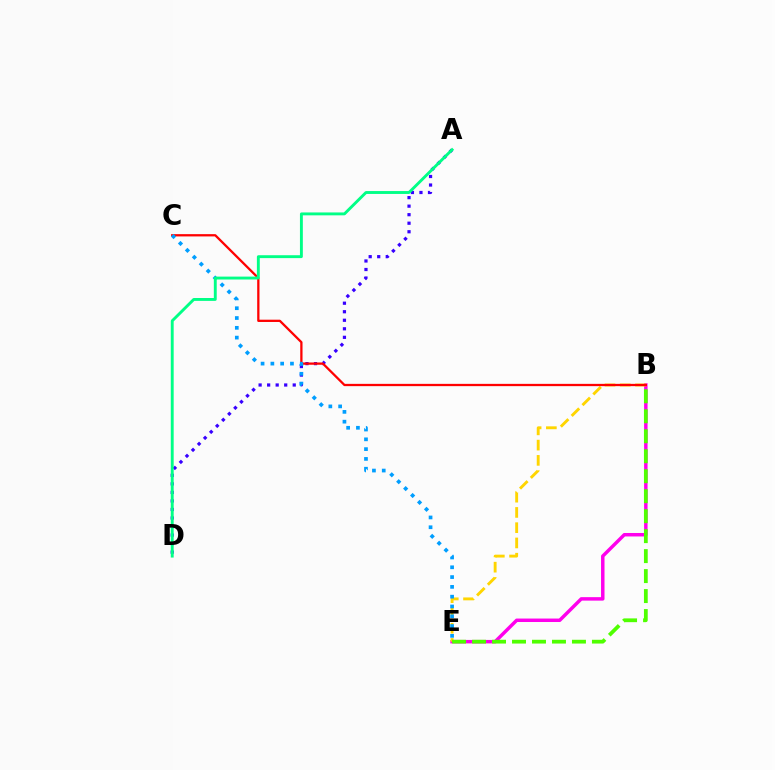{('B', 'E'): [{'color': '#ff00ed', 'line_style': 'solid', 'thickness': 2.5}, {'color': '#ffd500', 'line_style': 'dashed', 'thickness': 2.07}, {'color': '#4fff00', 'line_style': 'dashed', 'thickness': 2.71}], ('A', 'D'): [{'color': '#3700ff', 'line_style': 'dotted', 'thickness': 2.32}, {'color': '#00ff86', 'line_style': 'solid', 'thickness': 2.08}], ('B', 'C'): [{'color': '#ff0000', 'line_style': 'solid', 'thickness': 1.64}], ('C', 'E'): [{'color': '#009eff', 'line_style': 'dotted', 'thickness': 2.66}]}